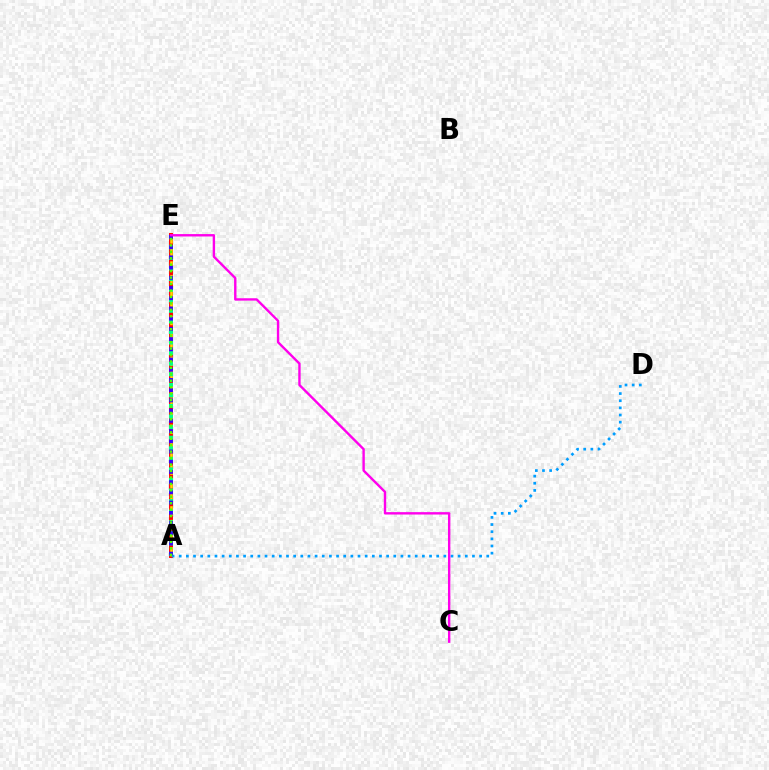{('A', 'E'): [{'color': '#ff0000', 'line_style': 'solid', 'thickness': 2.83}, {'color': '#ffd500', 'line_style': 'dashed', 'thickness': 1.85}, {'color': '#00ff86', 'line_style': 'dotted', 'thickness': 2.87}, {'color': '#3700ff', 'line_style': 'dotted', 'thickness': 2.78}, {'color': '#4fff00', 'line_style': 'dotted', 'thickness': 1.75}], ('A', 'D'): [{'color': '#009eff', 'line_style': 'dotted', 'thickness': 1.94}], ('C', 'E'): [{'color': '#ff00ed', 'line_style': 'solid', 'thickness': 1.72}]}